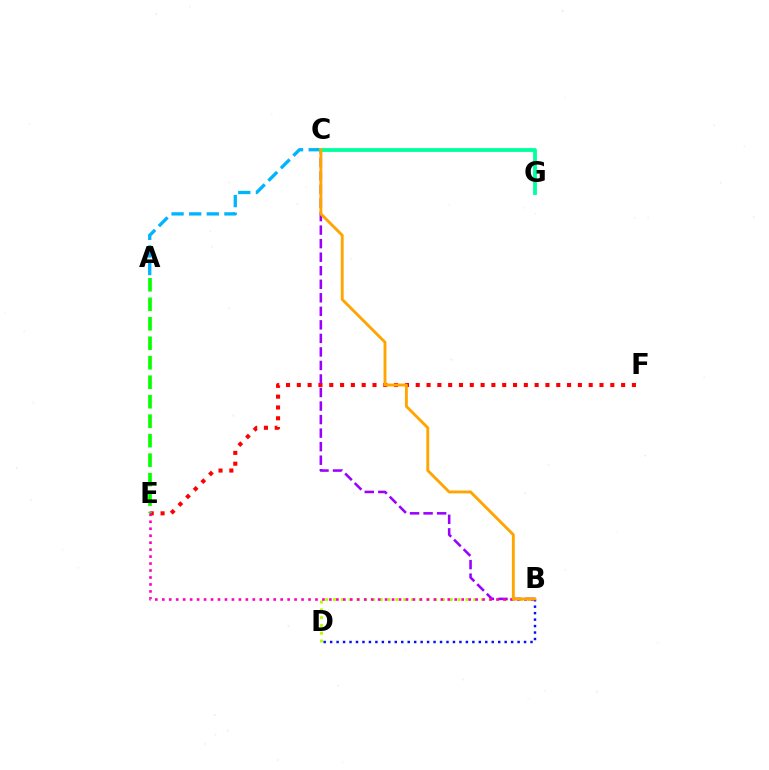{('A', 'C'): [{'color': '#00b5ff', 'line_style': 'dashed', 'thickness': 2.39}], ('E', 'F'): [{'color': '#ff0000', 'line_style': 'dotted', 'thickness': 2.94}], ('B', 'D'): [{'color': '#b3ff00', 'line_style': 'dotted', 'thickness': 2.12}, {'color': '#0010ff', 'line_style': 'dotted', 'thickness': 1.76}], ('B', 'C'): [{'color': '#9b00ff', 'line_style': 'dashed', 'thickness': 1.84}, {'color': '#ffa500', 'line_style': 'solid', 'thickness': 2.08}], ('B', 'E'): [{'color': '#ff00bd', 'line_style': 'dotted', 'thickness': 1.89}], ('C', 'G'): [{'color': '#00ff9d', 'line_style': 'solid', 'thickness': 2.74}], ('A', 'E'): [{'color': '#08ff00', 'line_style': 'dashed', 'thickness': 2.65}]}